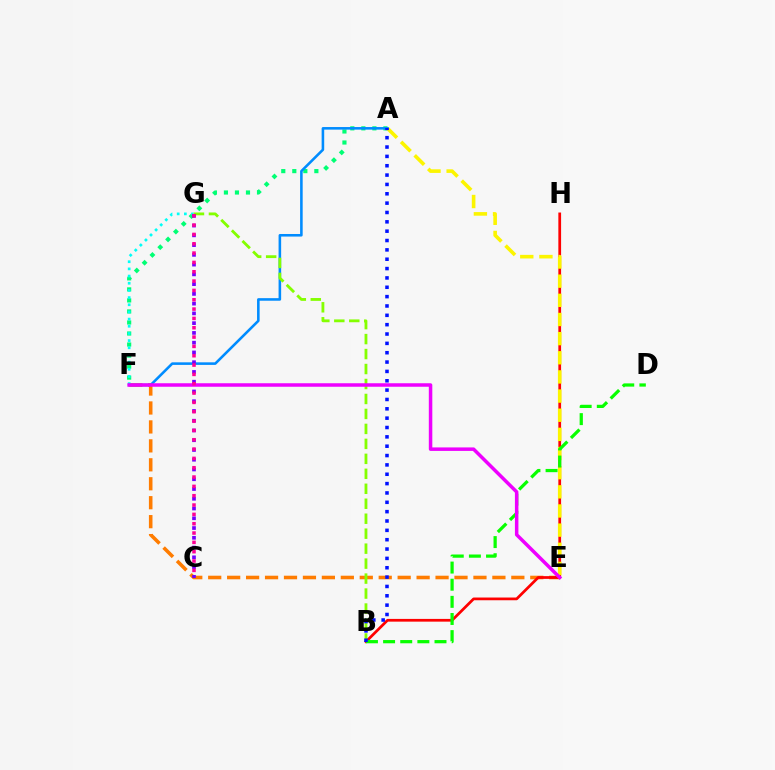{('A', 'F'): [{'color': '#00ff74', 'line_style': 'dotted', 'thickness': 3.0}, {'color': '#008cff', 'line_style': 'solid', 'thickness': 1.85}], ('E', 'F'): [{'color': '#ff7c00', 'line_style': 'dashed', 'thickness': 2.57}, {'color': '#ee00ff', 'line_style': 'solid', 'thickness': 2.52}], ('B', 'H'): [{'color': '#ff0000', 'line_style': 'solid', 'thickness': 1.97}], ('A', 'E'): [{'color': '#fcf500', 'line_style': 'dashed', 'thickness': 2.6}], ('F', 'G'): [{'color': '#00fff6', 'line_style': 'dotted', 'thickness': 1.95}], ('B', 'D'): [{'color': '#08ff00', 'line_style': 'dashed', 'thickness': 2.33}], ('B', 'G'): [{'color': '#84ff00', 'line_style': 'dashed', 'thickness': 2.03}], ('C', 'G'): [{'color': '#7200ff', 'line_style': 'dotted', 'thickness': 2.65}, {'color': '#ff0094', 'line_style': 'dotted', 'thickness': 2.54}], ('A', 'B'): [{'color': '#0010ff', 'line_style': 'dotted', 'thickness': 2.54}]}